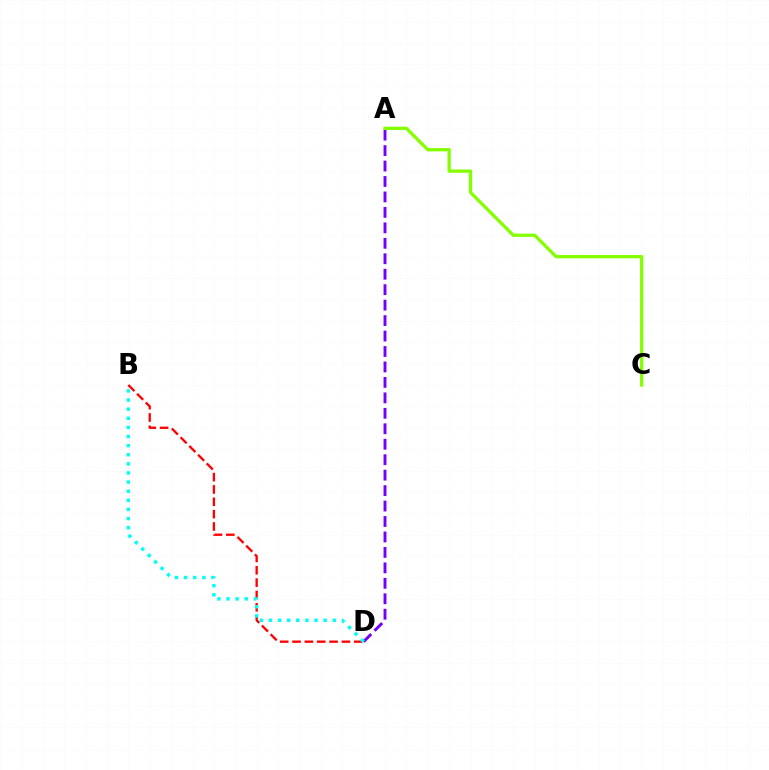{('B', 'D'): [{'color': '#ff0000', 'line_style': 'dashed', 'thickness': 1.68}, {'color': '#00fff6', 'line_style': 'dotted', 'thickness': 2.48}], ('A', 'D'): [{'color': '#7200ff', 'line_style': 'dashed', 'thickness': 2.1}], ('A', 'C'): [{'color': '#84ff00', 'line_style': 'solid', 'thickness': 2.36}]}